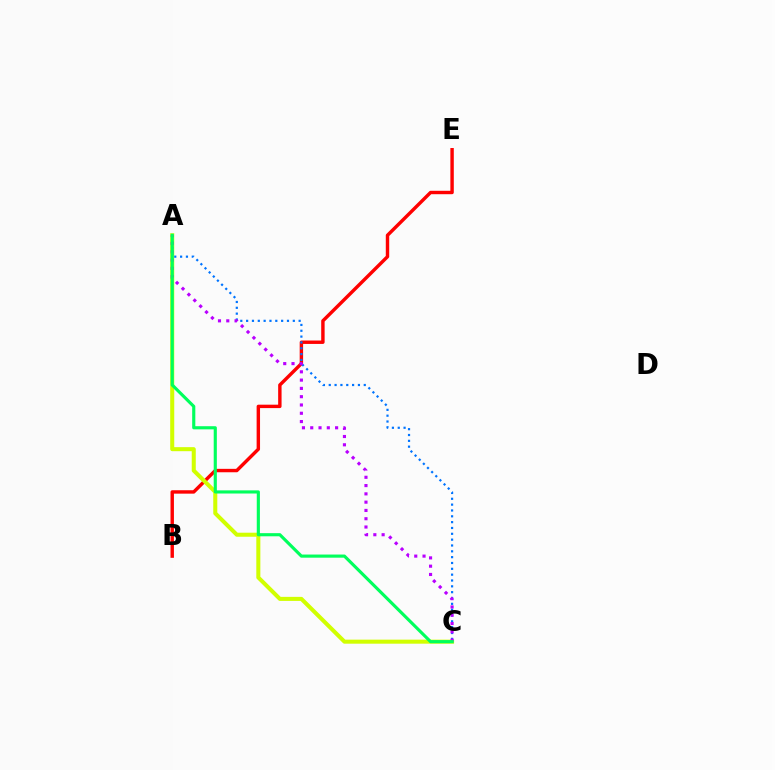{('B', 'E'): [{'color': '#ff0000', 'line_style': 'solid', 'thickness': 2.46}], ('A', 'C'): [{'color': '#d1ff00', 'line_style': 'solid', 'thickness': 2.91}, {'color': '#0074ff', 'line_style': 'dotted', 'thickness': 1.59}, {'color': '#b900ff', 'line_style': 'dotted', 'thickness': 2.25}, {'color': '#00ff5c', 'line_style': 'solid', 'thickness': 2.26}]}